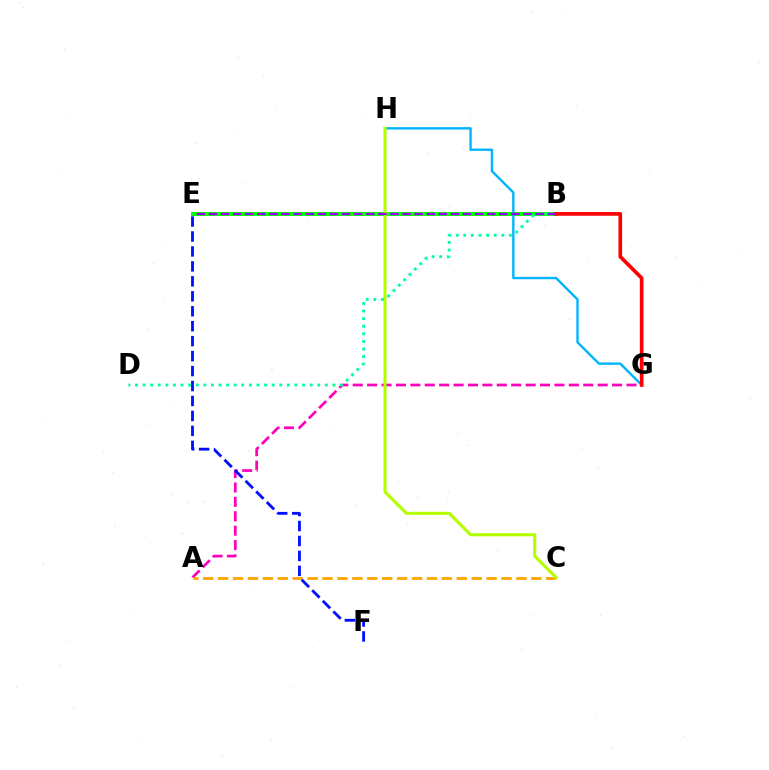{('A', 'G'): [{'color': '#ff00bd', 'line_style': 'dashed', 'thickness': 1.96}], ('B', 'E'): [{'color': '#08ff00', 'line_style': 'solid', 'thickness': 2.86}, {'color': '#9b00ff', 'line_style': 'dashed', 'thickness': 1.64}], ('G', 'H'): [{'color': '#00b5ff', 'line_style': 'solid', 'thickness': 1.72}], ('A', 'C'): [{'color': '#ffa500', 'line_style': 'dashed', 'thickness': 2.03}], ('C', 'H'): [{'color': '#b3ff00', 'line_style': 'solid', 'thickness': 2.24}], ('B', 'D'): [{'color': '#00ff9d', 'line_style': 'dotted', 'thickness': 2.06}], ('B', 'G'): [{'color': '#ff0000', 'line_style': 'solid', 'thickness': 2.65}], ('E', 'F'): [{'color': '#0010ff', 'line_style': 'dashed', 'thickness': 2.03}]}